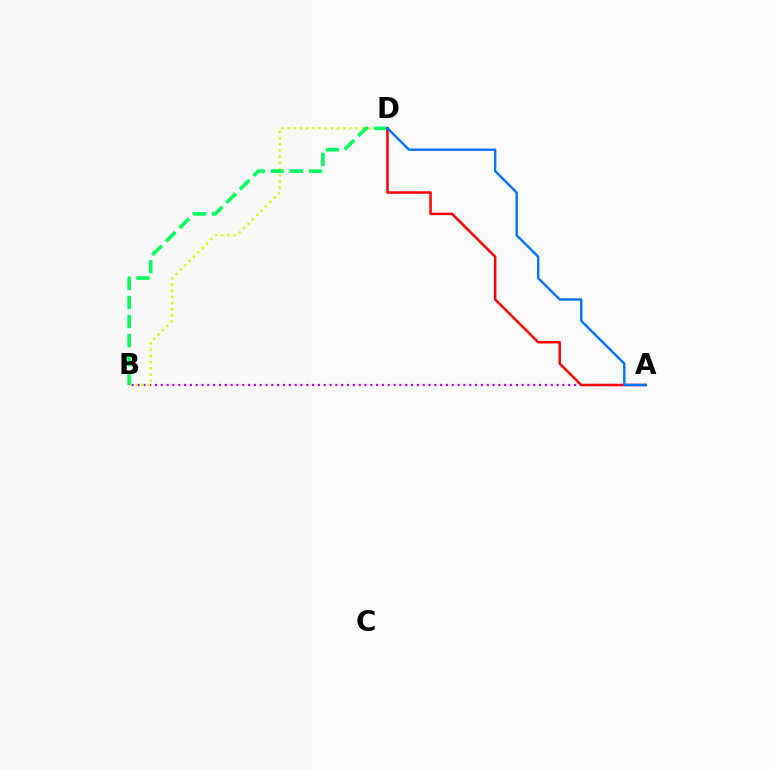{('A', 'B'): [{'color': '#b900ff', 'line_style': 'dotted', 'thickness': 1.58}], ('B', 'D'): [{'color': '#d1ff00', 'line_style': 'dotted', 'thickness': 1.68}, {'color': '#00ff5c', 'line_style': 'dashed', 'thickness': 2.59}], ('A', 'D'): [{'color': '#ff0000', 'line_style': 'solid', 'thickness': 1.79}, {'color': '#0074ff', 'line_style': 'solid', 'thickness': 1.72}]}